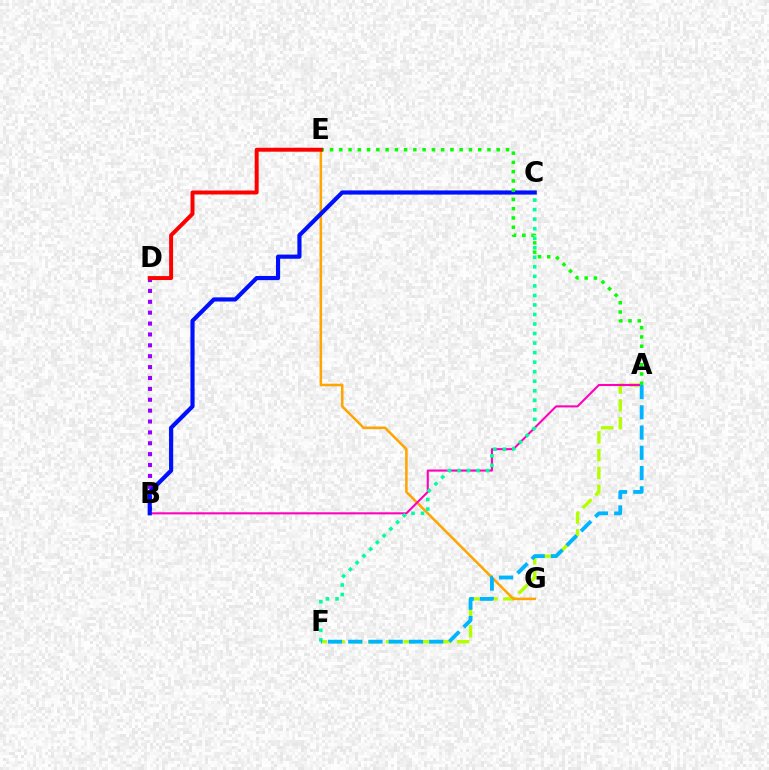{('A', 'F'): [{'color': '#b3ff00', 'line_style': 'dashed', 'thickness': 2.42}, {'color': '#00b5ff', 'line_style': 'dashed', 'thickness': 2.75}], ('E', 'G'): [{'color': '#ffa500', 'line_style': 'solid', 'thickness': 1.83}], ('A', 'B'): [{'color': '#ff00bd', 'line_style': 'solid', 'thickness': 1.5}], ('B', 'D'): [{'color': '#9b00ff', 'line_style': 'dotted', 'thickness': 2.96}], ('B', 'C'): [{'color': '#0010ff', 'line_style': 'solid', 'thickness': 3.0}], ('C', 'F'): [{'color': '#00ff9d', 'line_style': 'dotted', 'thickness': 2.59}], ('A', 'E'): [{'color': '#08ff00', 'line_style': 'dotted', 'thickness': 2.52}], ('D', 'E'): [{'color': '#ff0000', 'line_style': 'solid', 'thickness': 2.85}]}